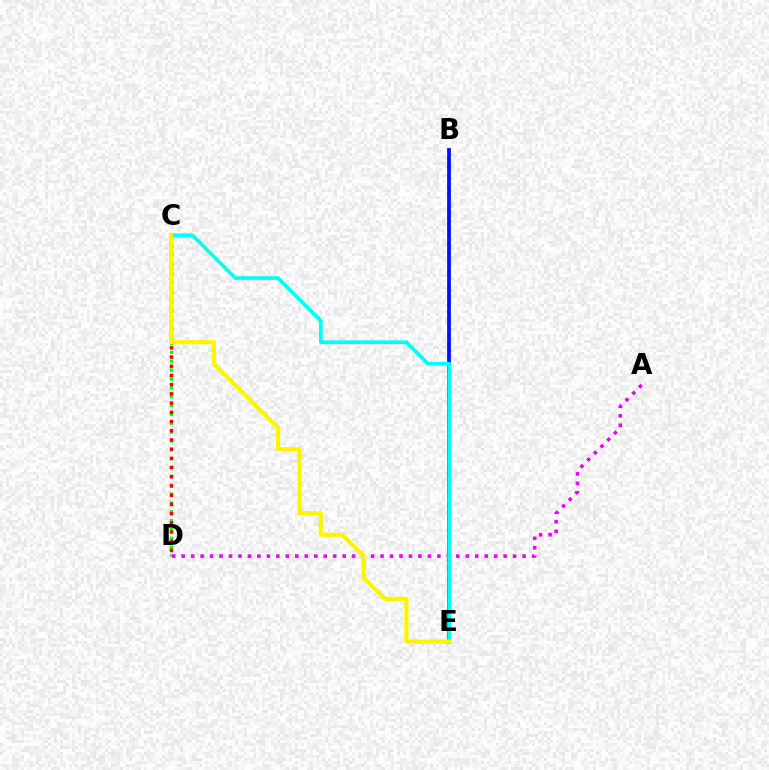{('B', 'E'): [{'color': '#0010ff', 'line_style': 'solid', 'thickness': 2.71}], ('C', 'D'): [{'color': '#08ff00', 'line_style': 'dotted', 'thickness': 2.41}, {'color': '#ff0000', 'line_style': 'dotted', 'thickness': 2.5}], ('A', 'D'): [{'color': '#ee00ff', 'line_style': 'dotted', 'thickness': 2.57}], ('C', 'E'): [{'color': '#00fff6', 'line_style': 'solid', 'thickness': 2.63}, {'color': '#fcf500', 'line_style': 'solid', 'thickness': 2.99}]}